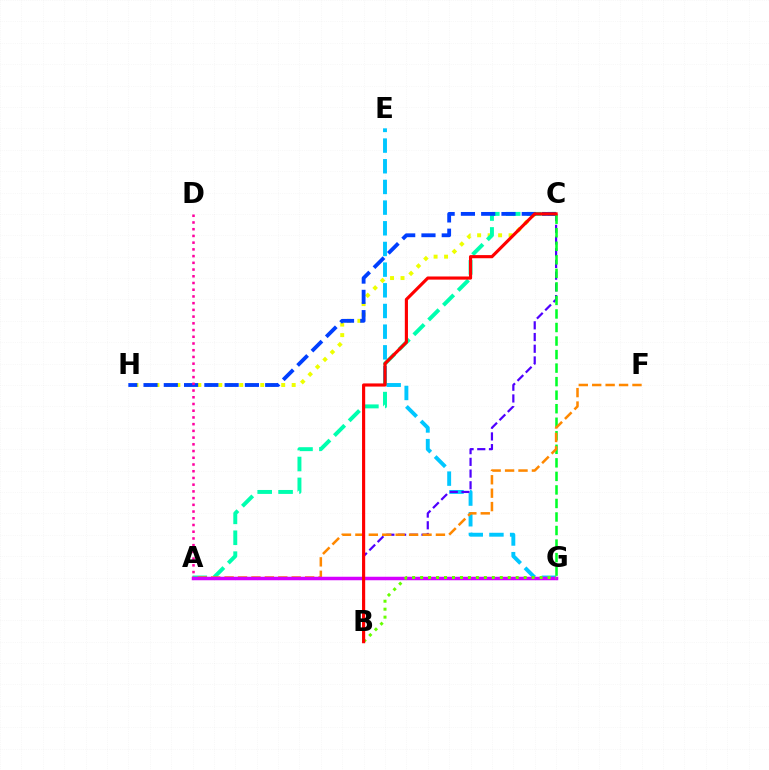{('C', 'H'): [{'color': '#eeff00', 'line_style': 'dotted', 'thickness': 2.85}, {'color': '#003fff', 'line_style': 'dashed', 'thickness': 2.75}], ('A', 'C'): [{'color': '#00ffaf', 'line_style': 'dashed', 'thickness': 2.84}], ('E', 'G'): [{'color': '#00c7ff', 'line_style': 'dashed', 'thickness': 2.81}], ('B', 'C'): [{'color': '#4f00ff', 'line_style': 'dashed', 'thickness': 1.59}, {'color': '#ff0000', 'line_style': 'solid', 'thickness': 2.27}], ('A', 'D'): [{'color': '#ff00a0', 'line_style': 'dotted', 'thickness': 1.83}], ('C', 'G'): [{'color': '#00ff27', 'line_style': 'dashed', 'thickness': 1.84}], ('A', 'F'): [{'color': '#ff8800', 'line_style': 'dashed', 'thickness': 1.82}], ('A', 'G'): [{'color': '#d600ff', 'line_style': 'solid', 'thickness': 2.51}], ('B', 'G'): [{'color': '#66ff00', 'line_style': 'dotted', 'thickness': 2.16}]}